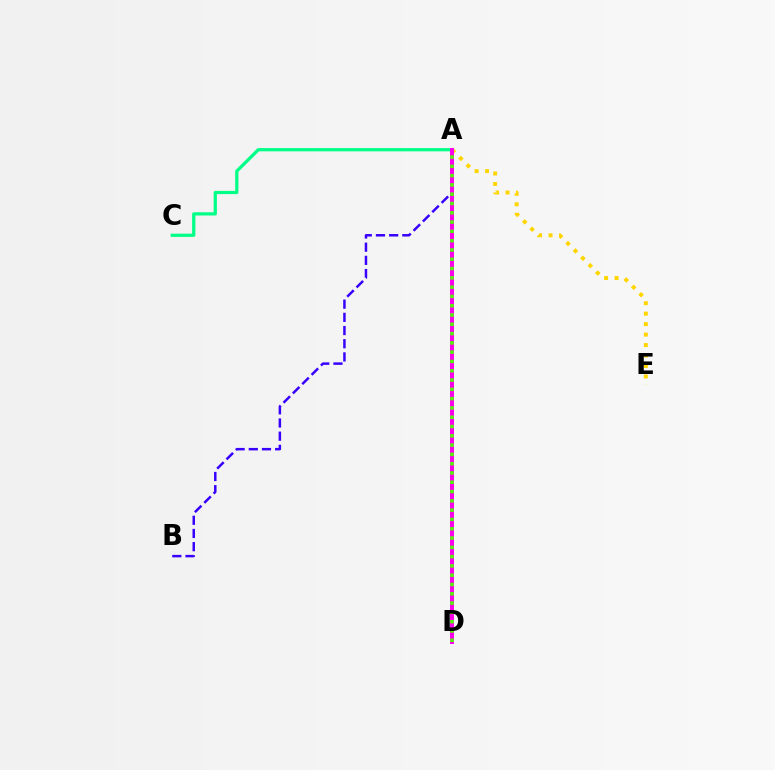{('A', 'B'): [{'color': '#3700ff', 'line_style': 'dashed', 'thickness': 1.79}], ('A', 'D'): [{'color': '#009eff', 'line_style': 'dashed', 'thickness': 2.6}, {'color': '#ff0000', 'line_style': 'dotted', 'thickness': 2.53}, {'color': '#ff00ed', 'line_style': 'solid', 'thickness': 2.89}, {'color': '#4fff00', 'line_style': 'dotted', 'thickness': 2.52}], ('A', 'C'): [{'color': '#00ff86', 'line_style': 'solid', 'thickness': 2.32}], ('A', 'E'): [{'color': '#ffd500', 'line_style': 'dotted', 'thickness': 2.84}]}